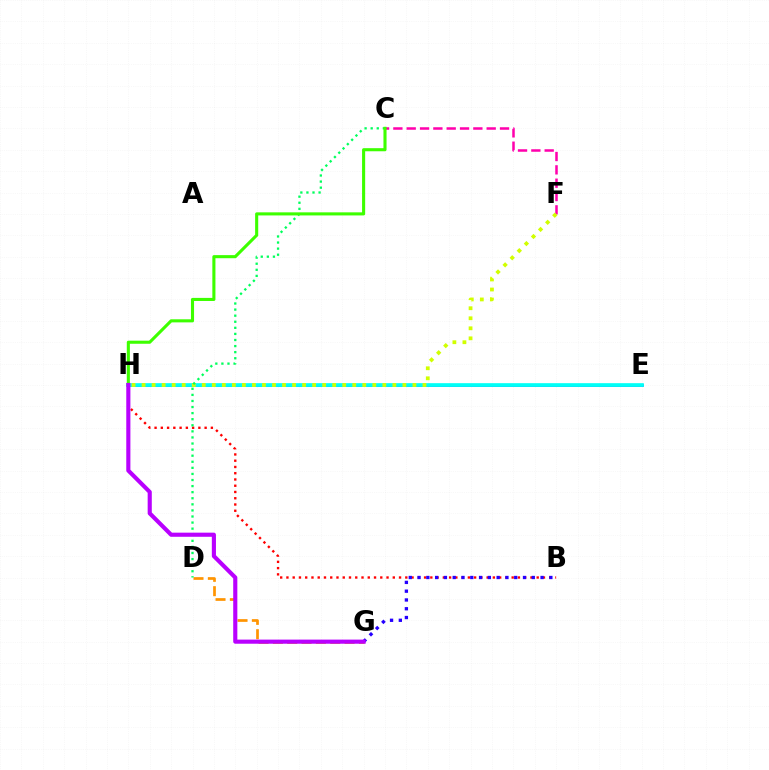{('C', 'F'): [{'color': '#ff00ac', 'line_style': 'dashed', 'thickness': 1.81}], ('D', 'G'): [{'color': '#ff9400', 'line_style': 'dashed', 'thickness': 1.95}], ('B', 'H'): [{'color': '#ff0000', 'line_style': 'dotted', 'thickness': 1.7}], ('E', 'H'): [{'color': '#0074ff', 'line_style': 'solid', 'thickness': 1.83}, {'color': '#00fff6', 'line_style': 'solid', 'thickness': 2.63}], ('B', 'G'): [{'color': '#2500ff', 'line_style': 'dotted', 'thickness': 2.39}], ('F', 'H'): [{'color': '#d1ff00', 'line_style': 'dotted', 'thickness': 2.73}], ('C', 'D'): [{'color': '#00ff5c', 'line_style': 'dotted', 'thickness': 1.65}], ('C', 'H'): [{'color': '#3dff00', 'line_style': 'solid', 'thickness': 2.23}], ('G', 'H'): [{'color': '#b900ff', 'line_style': 'solid', 'thickness': 2.97}]}